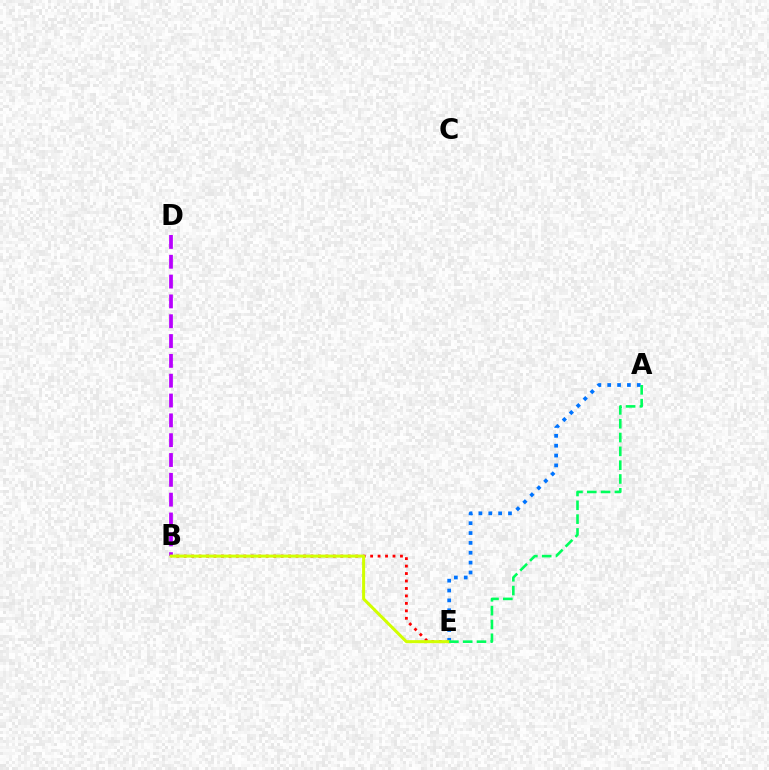{('B', 'E'): [{'color': '#ff0000', 'line_style': 'dotted', 'thickness': 2.03}, {'color': '#d1ff00', 'line_style': 'solid', 'thickness': 2.18}], ('A', 'E'): [{'color': '#0074ff', 'line_style': 'dotted', 'thickness': 2.68}, {'color': '#00ff5c', 'line_style': 'dashed', 'thickness': 1.88}], ('B', 'D'): [{'color': '#b900ff', 'line_style': 'dashed', 'thickness': 2.69}]}